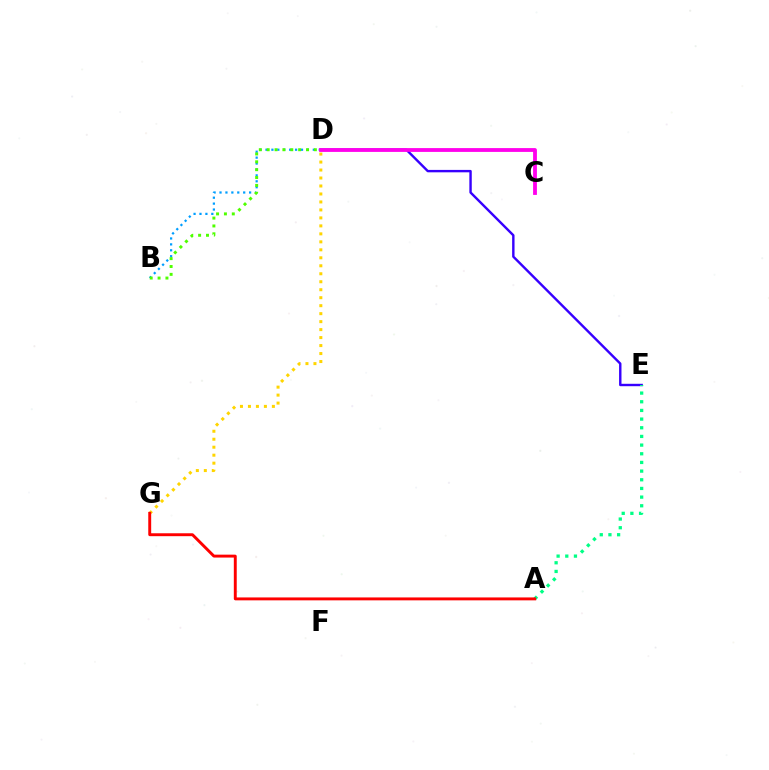{('D', 'G'): [{'color': '#ffd500', 'line_style': 'dotted', 'thickness': 2.17}], ('D', 'E'): [{'color': '#3700ff', 'line_style': 'solid', 'thickness': 1.73}], ('B', 'D'): [{'color': '#009eff', 'line_style': 'dotted', 'thickness': 1.61}, {'color': '#4fff00', 'line_style': 'dotted', 'thickness': 2.14}], ('A', 'E'): [{'color': '#00ff86', 'line_style': 'dotted', 'thickness': 2.36}], ('A', 'G'): [{'color': '#ff0000', 'line_style': 'solid', 'thickness': 2.1}], ('C', 'D'): [{'color': '#ff00ed', 'line_style': 'solid', 'thickness': 2.75}]}